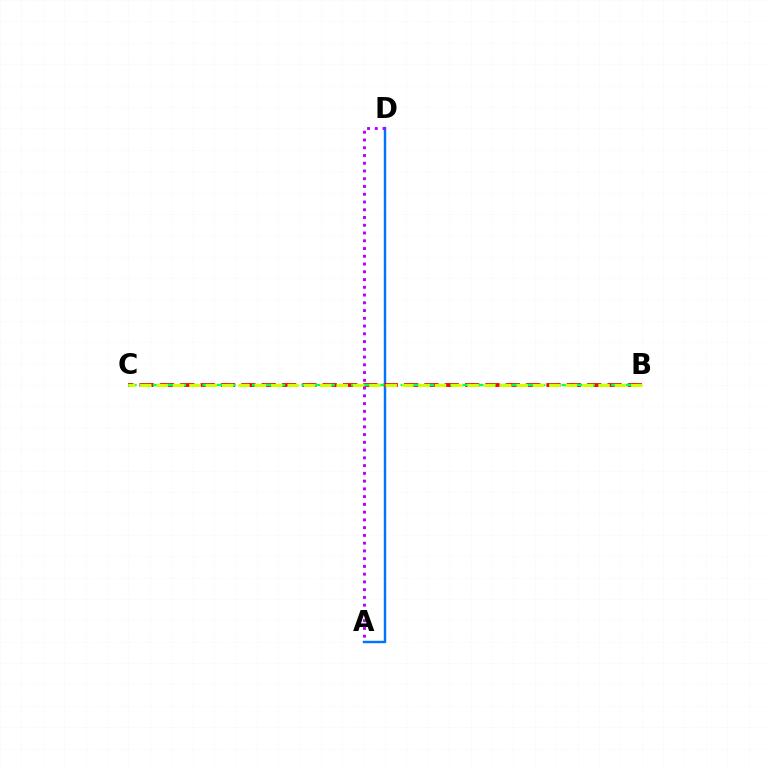{('A', 'D'): [{'color': '#0074ff', 'line_style': 'solid', 'thickness': 1.75}, {'color': '#b900ff', 'line_style': 'dotted', 'thickness': 2.11}], ('B', 'C'): [{'color': '#ff0000', 'line_style': 'dashed', 'thickness': 2.76}, {'color': '#00ff5c', 'line_style': 'dashed', 'thickness': 1.68}, {'color': '#d1ff00', 'line_style': 'dashed', 'thickness': 2.22}]}